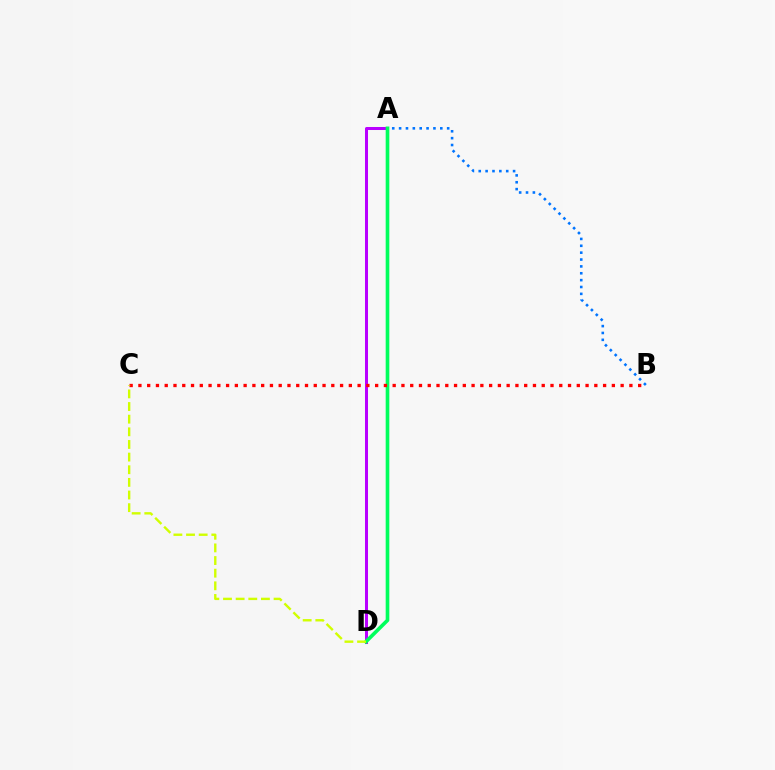{('A', 'B'): [{'color': '#0074ff', 'line_style': 'dotted', 'thickness': 1.87}], ('A', 'D'): [{'color': '#b900ff', 'line_style': 'solid', 'thickness': 2.17}, {'color': '#00ff5c', 'line_style': 'solid', 'thickness': 2.62}], ('B', 'C'): [{'color': '#ff0000', 'line_style': 'dotted', 'thickness': 2.38}], ('C', 'D'): [{'color': '#d1ff00', 'line_style': 'dashed', 'thickness': 1.72}]}